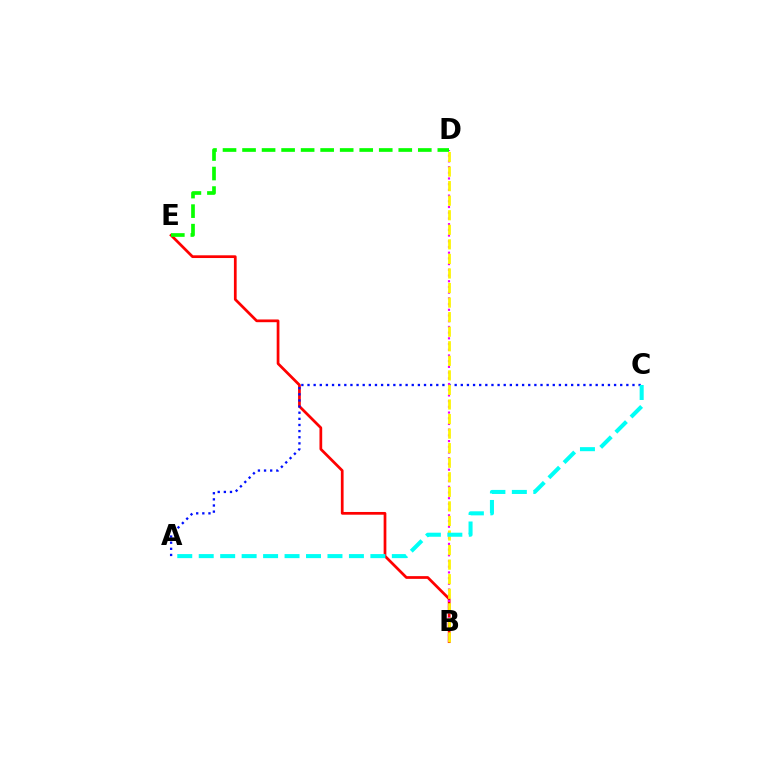{('B', 'E'): [{'color': '#ff0000', 'line_style': 'solid', 'thickness': 1.97}], ('A', 'C'): [{'color': '#0010ff', 'line_style': 'dotted', 'thickness': 1.67}, {'color': '#00fff6', 'line_style': 'dashed', 'thickness': 2.91}], ('B', 'D'): [{'color': '#ee00ff', 'line_style': 'dotted', 'thickness': 1.55}, {'color': '#fcf500', 'line_style': 'dashed', 'thickness': 1.98}], ('D', 'E'): [{'color': '#08ff00', 'line_style': 'dashed', 'thickness': 2.65}]}